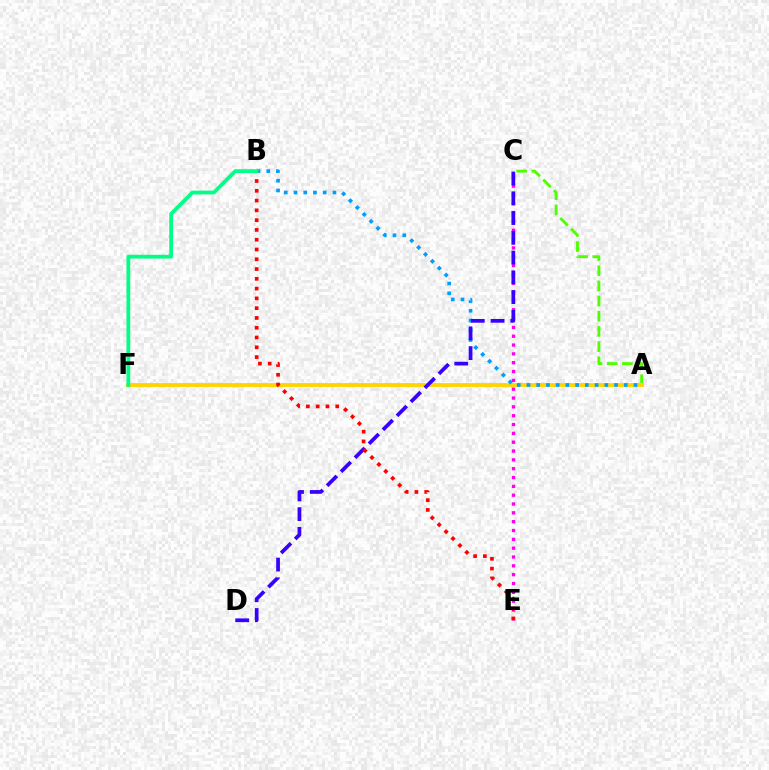{('A', 'C'): [{'color': '#4fff00', 'line_style': 'dashed', 'thickness': 2.06}], ('A', 'F'): [{'color': '#ffd500', 'line_style': 'solid', 'thickness': 2.78}], ('C', 'E'): [{'color': '#ff00ed', 'line_style': 'dotted', 'thickness': 2.4}], ('A', 'B'): [{'color': '#009eff', 'line_style': 'dotted', 'thickness': 2.64}], ('C', 'D'): [{'color': '#3700ff', 'line_style': 'dashed', 'thickness': 2.68}], ('B', 'E'): [{'color': '#ff0000', 'line_style': 'dotted', 'thickness': 2.66}], ('B', 'F'): [{'color': '#00ff86', 'line_style': 'solid', 'thickness': 2.71}]}